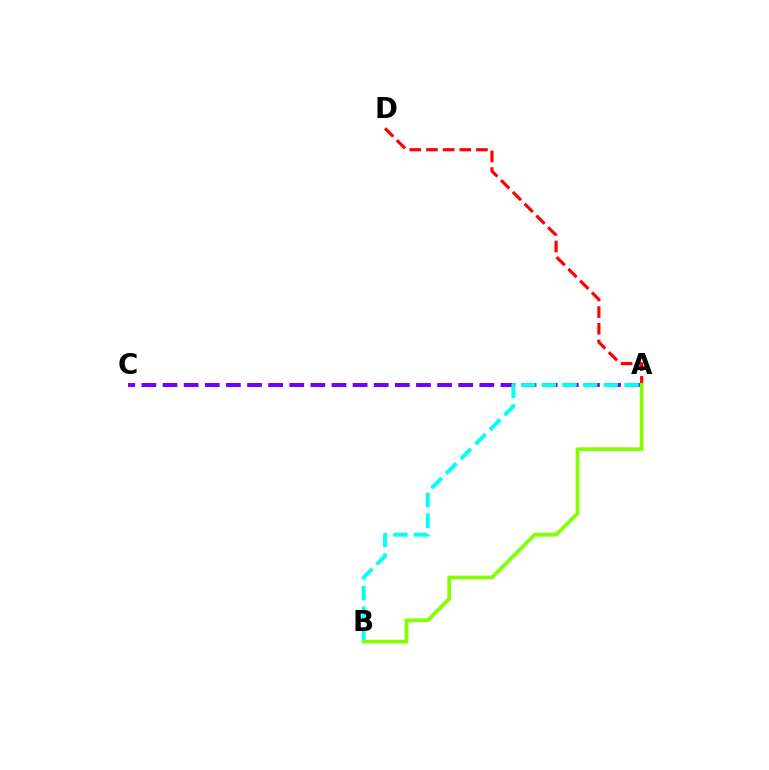{('A', 'D'): [{'color': '#ff0000', 'line_style': 'dashed', 'thickness': 2.26}], ('A', 'C'): [{'color': '#7200ff', 'line_style': 'dashed', 'thickness': 2.87}], ('A', 'B'): [{'color': '#00fff6', 'line_style': 'dashed', 'thickness': 2.81}, {'color': '#84ff00', 'line_style': 'solid', 'thickness': 2.71}]}